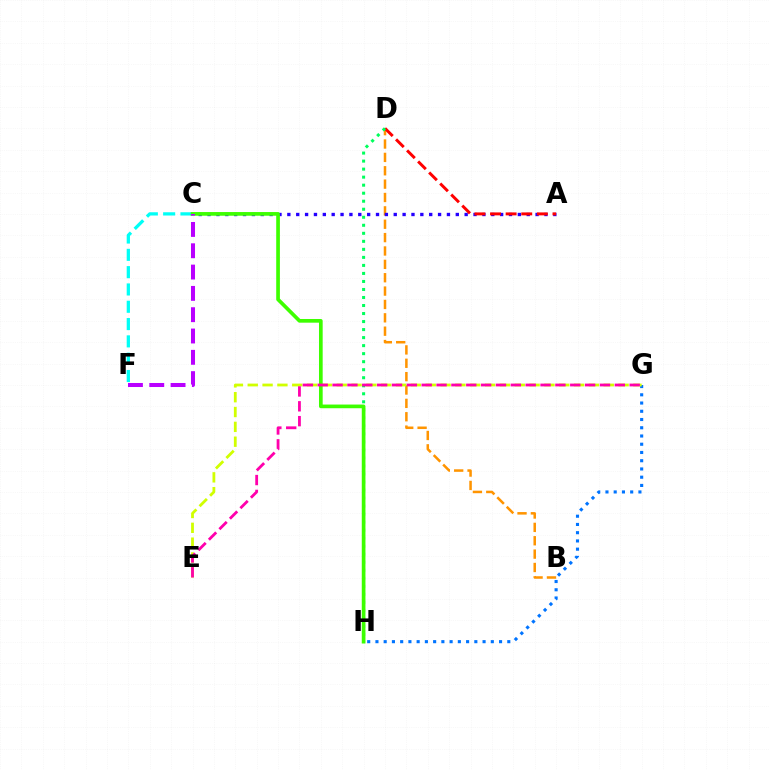{('C', 'F'): [{'color': '#00fff6', 'line_style': 'dashed', 'thickness': 2.35}, {'color': '#b900ff', 'line_style': 'dashed', 'thickness': 2.9}], ('G', 'H'): [{'color': '#0074ff', 'line_style': 'dotted', 'thickness': 2.24}], ('B', 'D'): [{'color': '#ff9400', 'line_style': 'dashed', 'thickness': 1.82}], ('A', 'C'): [{'color': '#2500ff', 'line_style': 'dotted', 'thickness': 2.41}], ('A', 'D'): [{'color': '#ff0000', 'line_style': 'dashed', 'thickness': 2.12}], ('D', 'H'): [{'color': '#00ff5c', 'line_style': 'dotted', 'thickness': 2.18}], ('E', 'G'): [{'color': '#d1ff00', 'line_style': 'dashed', 'thickness': 2.02}, {'color': '#ff00ac', 'line_style': 'dashed', 'thickness': 2.02}], ('C', 'H'): [{'color': '#3dff00', 'line_style': 'solid', 'thickness': 2.65}]}